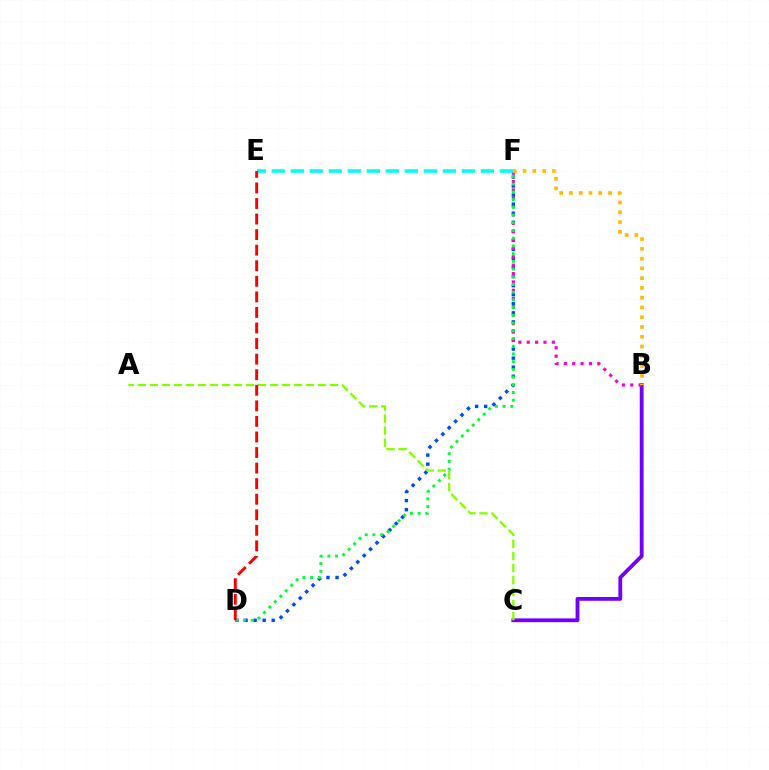{('B', 'C'): [{'color': '#7200ff', 'line_style': 'solid', 'thickness': 2.74}], ('D', 'F'): [{'color': '#004bff', 'line_style': 'dotted', 'thickness': 2.46}, {'color': '#00ff39', 'line_style': 'dotted', 'thickness': 2.1}], ('B', 'F'): [{'color': '#ff00cf', 'line_style': 'dotted', 'thickness': 2.27}, {'color': '#ffbd00', 'line_style': 'dotted', 'thickness': 2.65}], ('A', 'C'): [{'color': '#84ff00', 'line_style': 'dashed', 'thickness': 1.63}], ('E', 'F'): [{'color': '#00fff6', 'line_style': 'dashed', 'thickness': 2.58}], ('D', 'E'): [{'color': '#ff0000', 'line_style': 'dashed', 'thickness': 2.11}]}